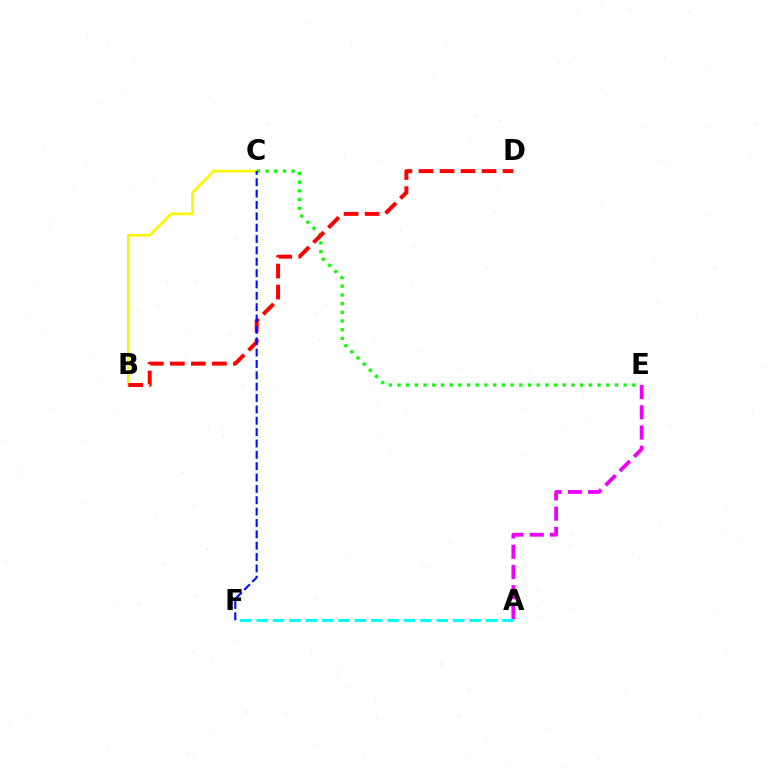{('B', 'C'): [{'color': '#fcf500', 'line_style': 'solid', 'thickness': 1.93}], ('C', 'E'): [{'color': '#08ff00', 'line_style': 'dotted', 'thickness': 2.36}], ('B', 'D'): [{'color': '#ff0000', 'line_style': 'dashed', 'thickness': 2.86}], ('A', 'E'): [{'color': '#ee00ff', 'line_style': 'dashed', 'thickness': 2.75}], ('A', 'F'): [{'color': '#00fff6', 'line_style': 'dashed', 'thickness': 2.22}], ('C', 'F'): [{'color': '#0010ff', 'line_style': 'dashed', 'thickness': 1.54}]}